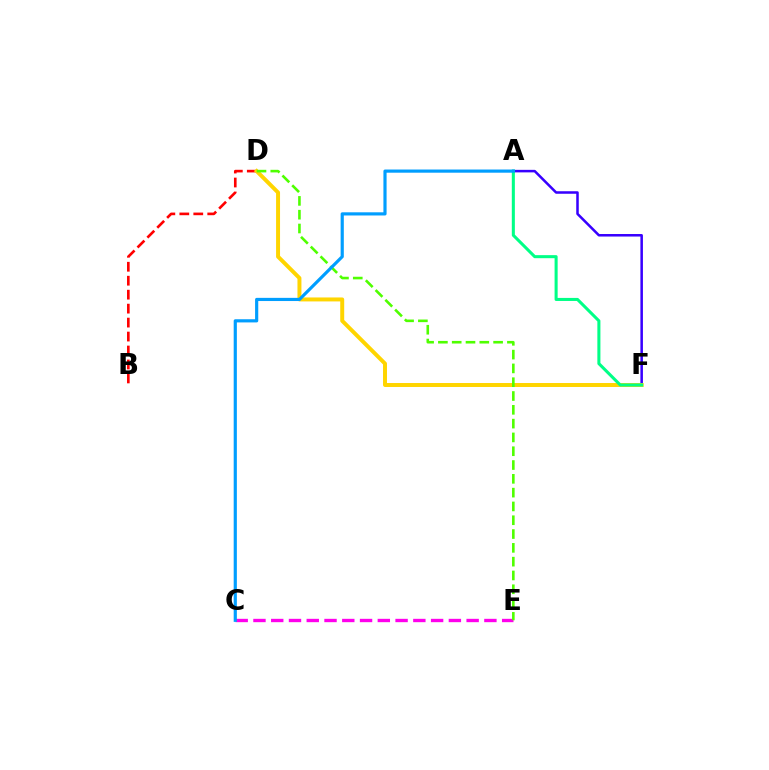{('B', 'D'): [{'color': '#ff0000', 'line_style': 'dashed', 'thickness': 1.9}], ('A', 'F'): [{'color': '#3700ff', 'line_style': 'solid', 'thickness': 1.82}, {'color': '#00ff86', 'line_style': 'solid', 'thickness': 2.2}], ('C', 'E'): [{'color': '#ff00ed', 'line_style': 'dashed', 'thickness': 2.41}], ('D', 'F'): [{'color': '#ffd500', 'line_style': 'solid', 'thickness': 2.85}], ('D', 'E'): [{'color': '#4fff00', 'line_style': 'dashed', 'thickness': 1.88}], ('A', 'C'): [{'color': '#009eff', 'line_style': 'solid', 'thickness': 2.28}]}